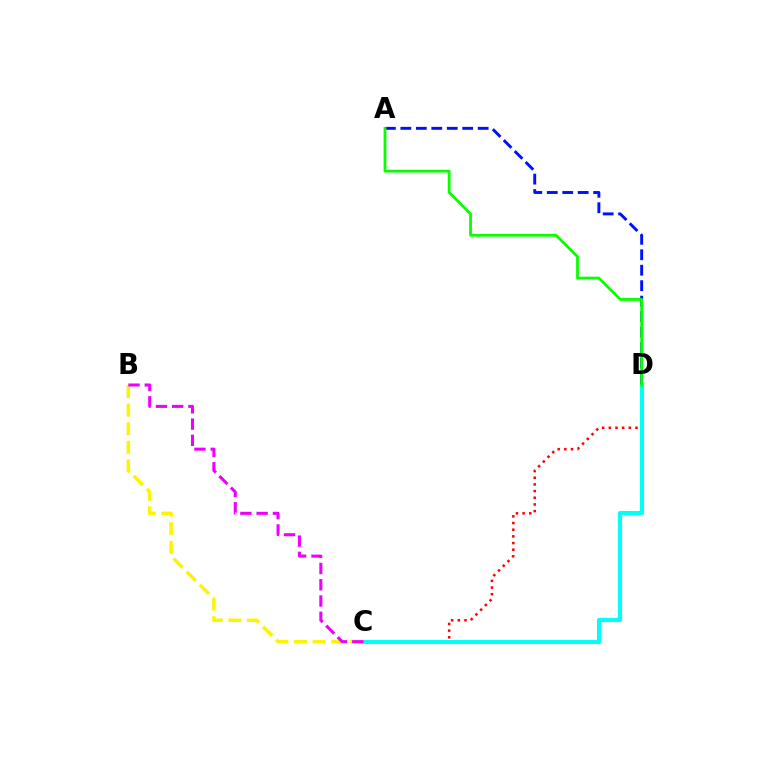{('C', 'D'): [{'color': '#ff0000', 'line_style': 'dotted', 'thickness': 1.81}, {'color': '#00fff6', 'line_style': 'solid', 'thickness': 2.94}], ('B', 'C'): [{'color': '#fcf500', 'line_style': 'dashed', 'thickness': 2.53}, {'color': '#ee00ff', 'line_style': 'dashed', 'thickness': 2.21}], ('A', 'D'): [{'color': '#0010ff', 'line_style': 'dashed', 'thickness': 2.1}, {'color': '#08ff00', 'line_style': 'solid', 'thickness': 2.01}]}